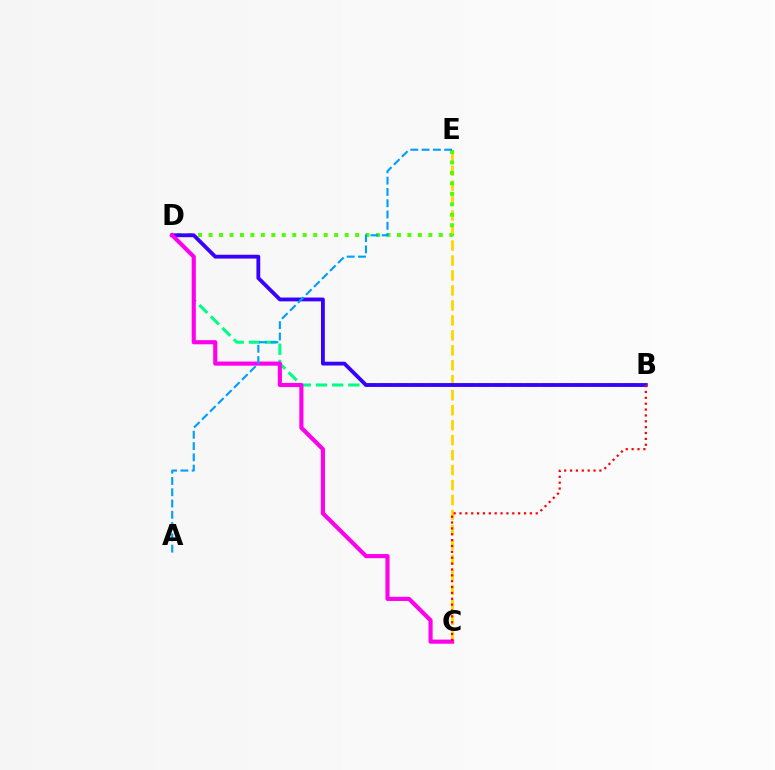{('C', 'E'): [{'color': '#ffd500', 'line_style': 'dashed', 'thickness': 2.03}], ('D', 'E'): [{'color': '#4fff00', 'line_style': 'dotted', 'thickness': 2.84}], ('B', 'D'): [{'color': '#00ff86', 'line_style': 'dashed', 'thickness': 2.2}, {'color': '#3700ff', 'line_style': 'solid', 'thickness': 2.75}], ('C', 'D'): [{'color': '#ff00ed', 'line_style': 'solid', 'thickness': 2.98}], ('A', 'E'): [{'color': '#009eff', 'line_style': 'dashed', 'thickness': 1.53}], ('B', 'C'): [{'color': '#ff0000', 'line_style': 'dotted', 'thickness': 1.59}]}